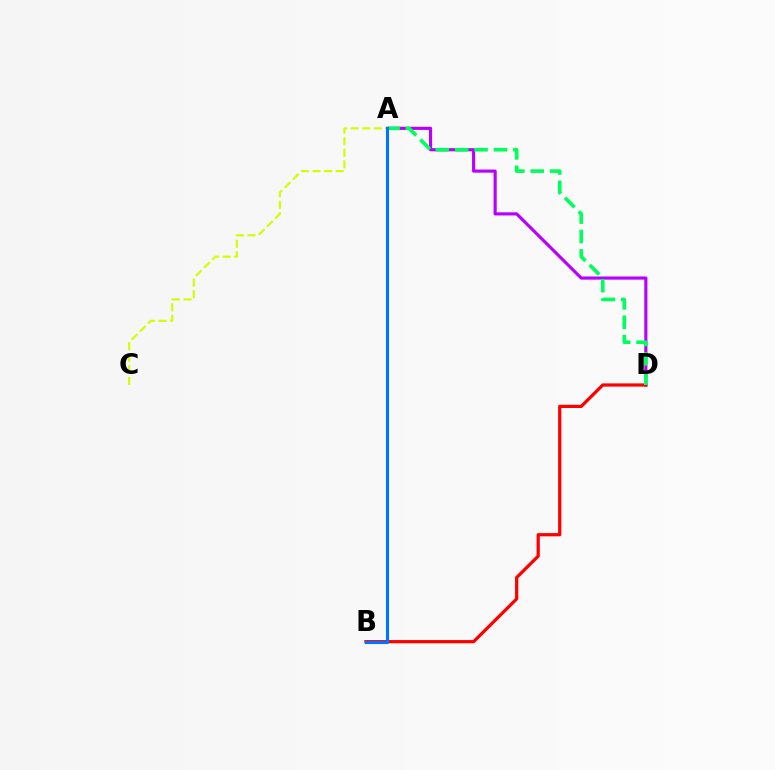{('A', 'D'): [{'color': '#b900ff', 'line_style': 'solid', 'thickness': 2.27}, {'color': '#00ff5c', 'line_style': 'dashed', 'thickness': 2.63}], ('B', 'D'): [{'color': '#ff0000', 'line_style': 'solid', 'thickness': 2.32}], ('A', 'C'): [{'color': '#d1ff00', 'line_style': 'dashed', 'thickness': 1.57}], ('A', 'B'): [{'color': '#0074ff', 'line_style': 'solid', 'thickness': 2.23}]}